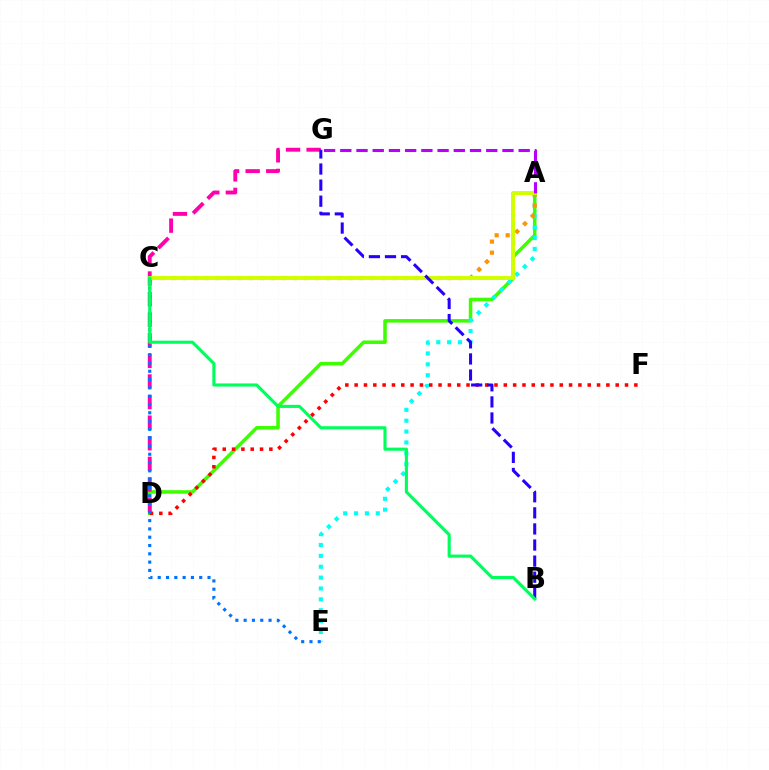{('A', 'D'): [{'color': '#3dff00', 'line_style': 'solid', 'thickness': 2.54}], ('A', 'E'): [{'color': '#00fff6', 'line_style': 'dotted', 'thickness': 2.95}], ('D', 'G'): [{'color': '#ff00ac', 'line_style': 'dashed', 'thickness': 2.8}], ('A', 'C'): [{'color': '#ff9400', 'line_style': 'dotted', 'thickness': 3.0}, {'color': '#d1ff00', 'line_style': 'solid', 'thickness': 2.85}], ('D', 'F'): [{'color': '#ff0000', 'line_style': 'dotted', 'thickness': 2.53}], ('C', 'E'): [{'color': '#0074ff', 'line_style': 'dotted', 'thickness': 2.25}], ('B', 'G'): [{'color': '#2500ff', 'line_style': 'dashed', 'thickness': 2.19}], ('B', 'C'): [{'color': '#00ff5c', 'line_style': 'solid', 'thickness': 2.24}], ('A', 'G'): [{'color': '#b900ff', 'line_style': 'dashed', 'thickness': 2.2}]}